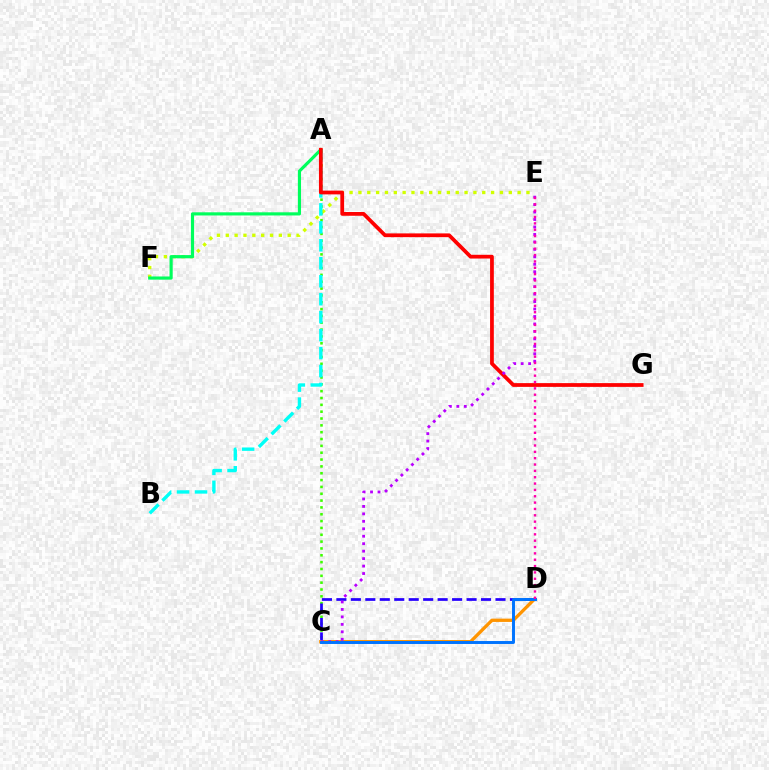{('A', 'C'): [{'color': '#3dff00', 'line_style': 'dotted', 'thickness': 1.86}], ('E', 'F'): [{'color': '#d1ff00', 'line_style': 'dotted', 'thickness': 2.4}], ('A', 'F'): [{'color': '#00ff5c', 'line_style': 'solid', 'thickness': 2.27}], ('A', 'B'): [{'color': '#00fff6', 'line_style': 'dashed', 'thickness': 2.44}], ('A', 'G'): [{'color': '#ff0000', 'line_style': 'solid', 'thickness': 2.71}], ('C', 'D'): [{'color': '#2500ff', 'line_style': 'dashed', 'thickness': 1.96}, {'color': '#ff9400', 'line_style': 'solid', 'thickness': 2.38}, {'color': '#0074ff', 'line_style': 'solid', 'thickness': 2.12}], ('C', 'E'): [{'color': '#b900ff', 'line_style': 'dotted', 'thickness': 2.03}], ('D', 'E'): [{'color': '#ff00ac', 'line_style': 'dotted', 'thickness': 1.72}]}